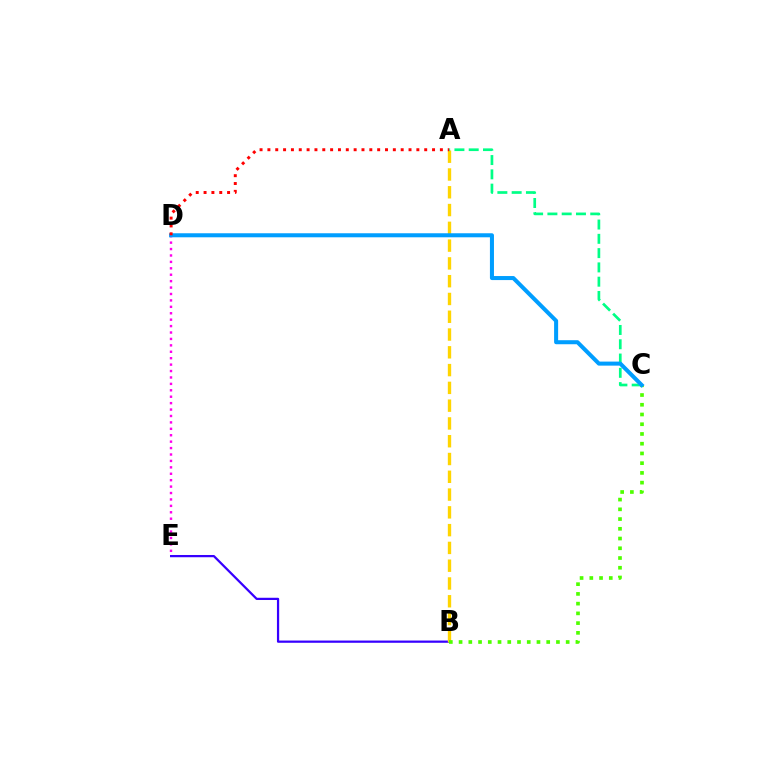{('B', 'E'): [{'color': '#3700ff', 'line_style': 'solid', 'thickness': 1.61}], ('A', 'B'): [{'color': '#ffd500', 'line_style': 'dashed', 'thickness': 2.42}], ('D', 'E'): [{'color': '#ff00ed', 'line_style': 'dotted', 'thickness': 1.74}], ('A', 'C'): [{'color': '#00ff86', 'line_style': 'dashed', 'thickness': 1.94}], ('B', 'C'): [{'color': '#4fff00', 'line_style': 'dotted', 'thickness': 2.65}], ('C', 'D'): [{'color': '#009eff', 'line_style': 'solid', 'thickness': 2.91}], ('A', 'D'): [{'color': '#ff0000', 'line_style': 'dotted', 'thickness': 2.13}]}